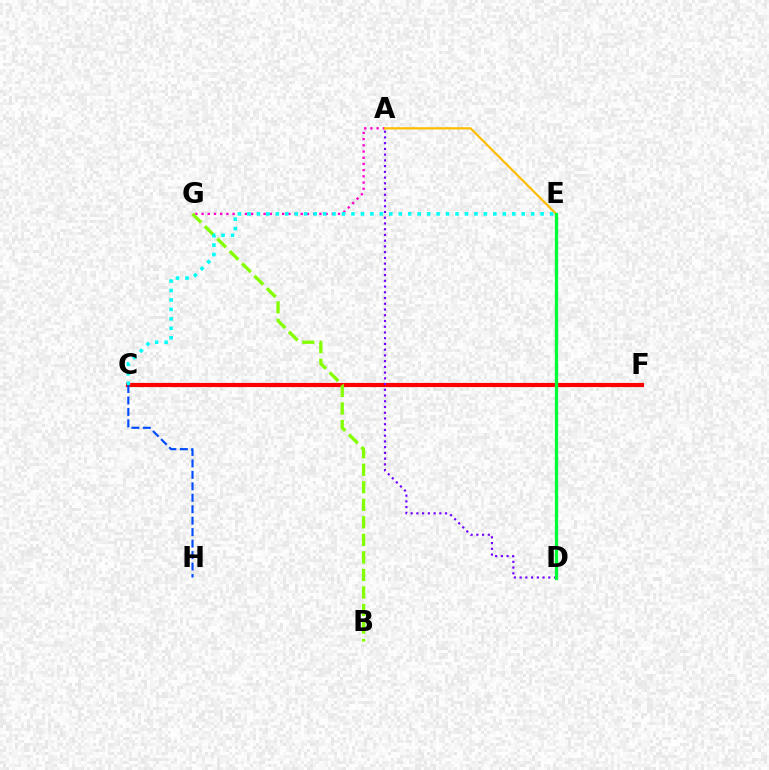{('A', 'G'): [{'color': '#ff00cf', 'line_style': 'dotted', 'thickness': 1.69}], ('C', 'F'): [{'color': '#ff0000', 'line_style': 'solid', 'thickness': 3.0}], ('C', 'H'): [{'color': '#004bff', 'line_style': 'dashed', 'thickness': 1.56}], ('A', 'E'): [{'color': '#ffbd00', 'line_style': 'solid', 'thickness': 1.61}], ('A', 'D'): [{'color': '#7200ff', 'line_style': 'dotted', 'thickness': 1.56}], ('B', 'G'): [{'color': '#84ff00', 'line_style': 'dashed', 'thickness': 2.38}], ('D', 'E'): [{'color': '#00ff39', 'line_style': 'solid', 'thickness': 2.37}], ('C', 'E'): [{'color': '#00fff6', 'line_style': 'dotted', 'thickness': 2.57}]}